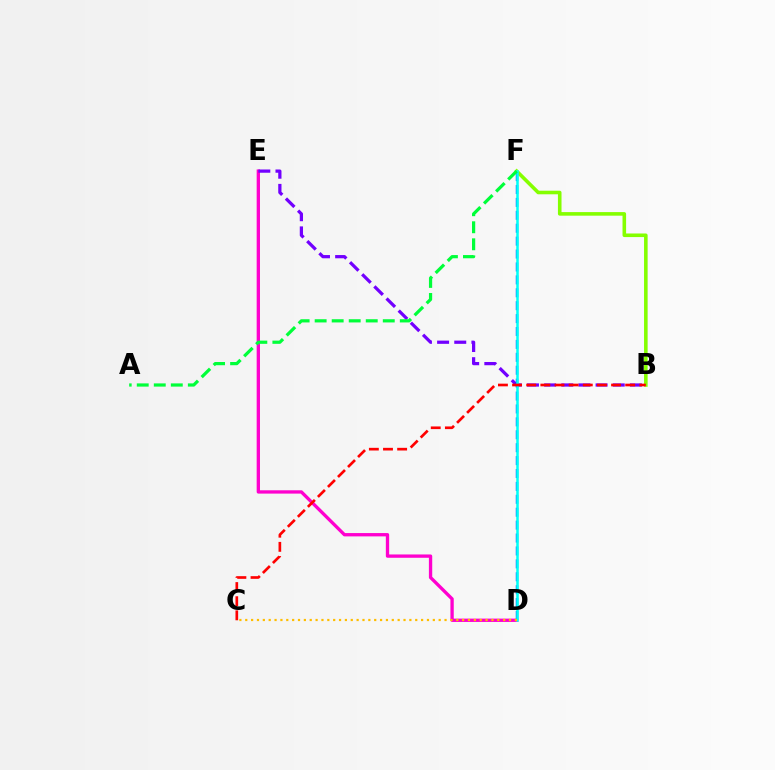{('B', 'F'): [{'color': '#84ff00', 'line_style': 'solid', 'thickness': 2.58}], ('D', 'E'): [{'color': '#ff00cf', 'line_style': 'solid', 'thickness': 2.39}], ('B', 'E'): [{'color': '#7200ff', 'line_style': 'dashed', 'thickness': 2.33}], ('D', 'F'): [{'color': '#004bff', 'line_style': 'dashed', 'thickness': 1.75}, {'color': '#00fff6', 'line_style': 'solid', 'thickness': 1.83}], ('A', 'F'): [{'color': '#00ff39', 'line_style': 'dashed', 'thickness': 2.31}], ('C', 'D'): [{'color': '#ffbd00', 'line_style': 'dotted', 'thickness': 1.59}], ('B', 'C'): [{'color': '#ff0000', 'line_style': 'dashed', 'thickness': 1.92}]}